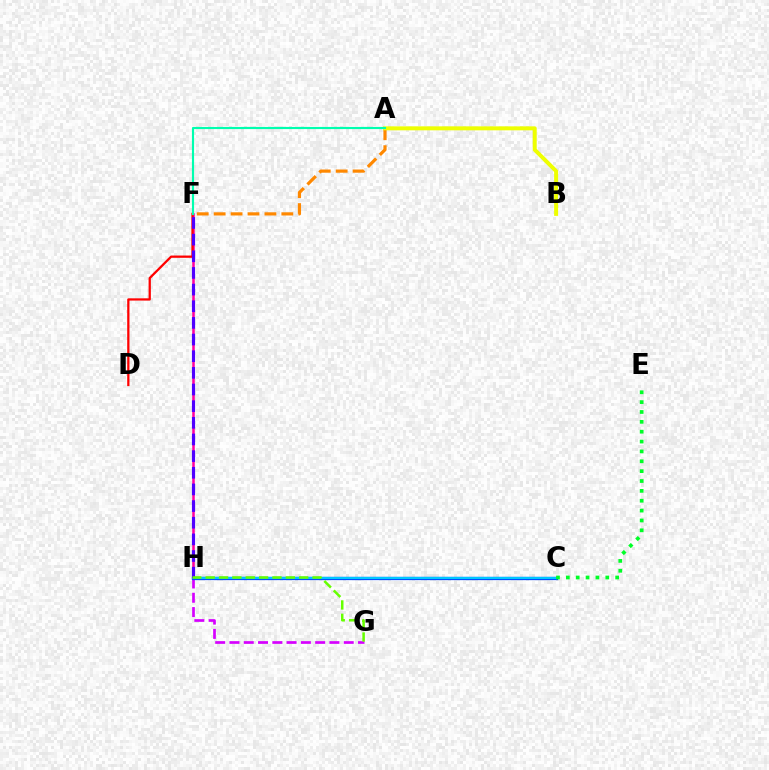{('F', 'H'): [{'color': '#ff00a0', 'line_style': 'solid', 'thickness': 1.82}, {'color': '#4f00ff', 'line_style': 'dashed', 'thickness': 2.26}], ('G', 'H'): [{'color': '#d600ff', 'line_style': 'dashed', 'thickness': 1.94}, {'color': '#66ff00', 'line_style': 'dashed', 'thickness': 1.82}], ('D', 'F'): [{'color': '#ff0000', 'line_style': 'solid', 'thickness': 1.63}], ('C', 'H'): [{'color': '#003fff', 'line_style': 'solid', 'thickness': 2.34}, {'color': '#00c7ff', 'line_style': 'solid', 'thickness': 1.61}], ('A', 'F'): [{'color': '#ff8800', 'line_style': 'dashed', 'thickness': 2.3}, {'color': '#00ffaf', 'line_style': 'solid', 'thickness': 1.54}], ('A', 'B'): [{'color': '#eeff00', 'line_style': 'solid', 'thickness': 2.86}], ('C', 'E'): [{'color': '#00ff27', 'line_style': 'dotted', 'thickness': 2.68}]}